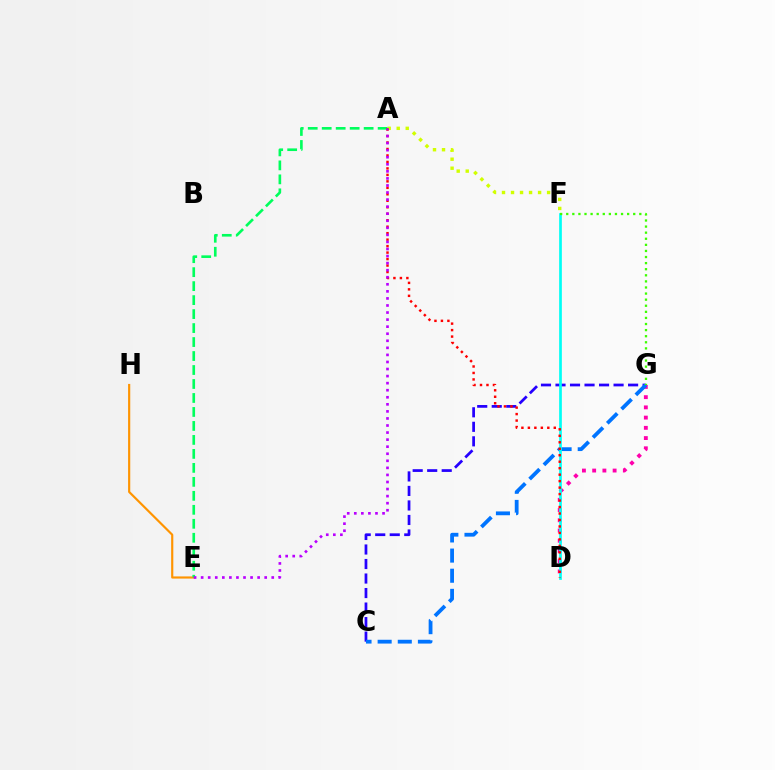{('D', 'G'): [{'color': '#ff00ac', 'line_style': 'dotted', 'thickness': 2.78}], ('C', 'G'): [{'color': '#2500ff', 'line_style': 'dashed', 'thickness': 1.97}, {'color': '#0074ff', 'line_style': 'dashed', 'thickness': 2.74}], ('E', 'H'): [{'color': '#ff9400', 'line_style': 'solid', 'thickness': 1.56}], ('A', 'F'): [{'color': '#d1ff00', 'line_style': 'dotted', 'thickness': 2.45}], ('A', 'E'): [{'color': '#00ff5c', 'line_style': 'dashed', 'thickness': 1.9}, {'color': '#b900ff', 'line_style': 'dotted', 'thickness': 1.92}], ('D', 'F'): [{'color': '#00fff6', 'line_style': 'solid', 'thickness': 1.94}], ('A', 'D'): [{'color': '#ff0000', 'line_style': 'dotted', 'thickness': 1.76}], ('F', 'G'): [{'color': '#3dff00', 'line_style': 'dotted', 'thickness': 1.65}]}